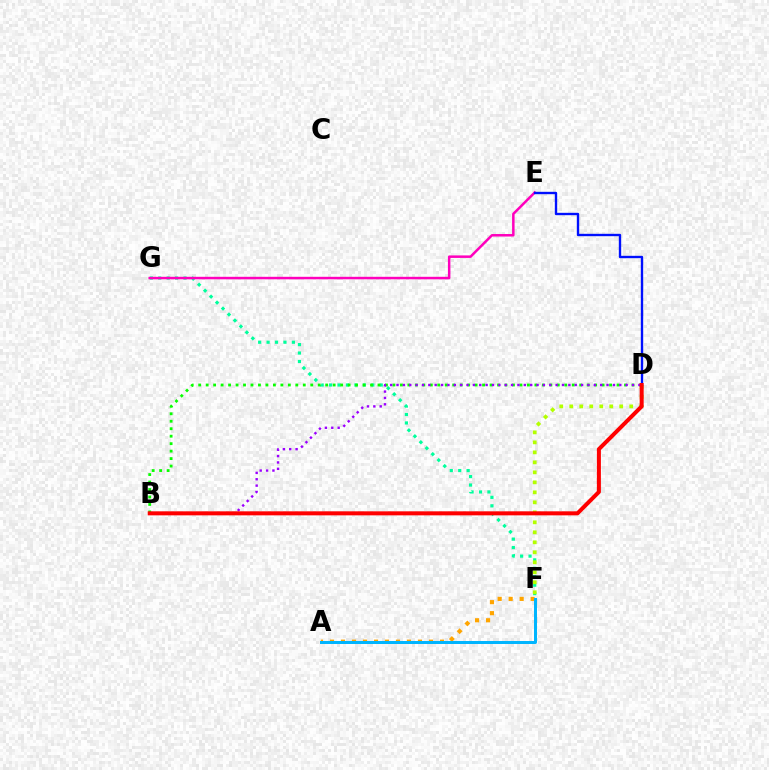{('F', 'G'): [{'color': '#00ff9d', 'line_style': 'dotted', 'thickness': 2.29}], ('B', 'D'): [{'color': '#08ff00', 'line_style': 'dotted', 'thickness': 2.03}, {'color': '#9b00ff', 'line_style': 'dotted', 'thickness': 1.73}, {'color': '#ff0000', 'line_style': 'solid', 'thickness': 2.89}], ('E', 'G'): [{'color': '#ff00bd', 'line_style': 'solid', 'thickness': 1.8}], ('D', 'F'): [{'color': '#b3ff00', 'line_style': 'dotted', 'thickness': 2.72}], ('D', 'E'): [{'color': '#0010ff', 'line_style': 'solid', 'thickness': 1.71}], ('A', 'F'): [{'color': '#ffa500', 'line_style': 'dotted', 'thickness': 2.99}, {'color': '#00b5ff', 'line_style': 'solid', 'thickness': 2.15}]}